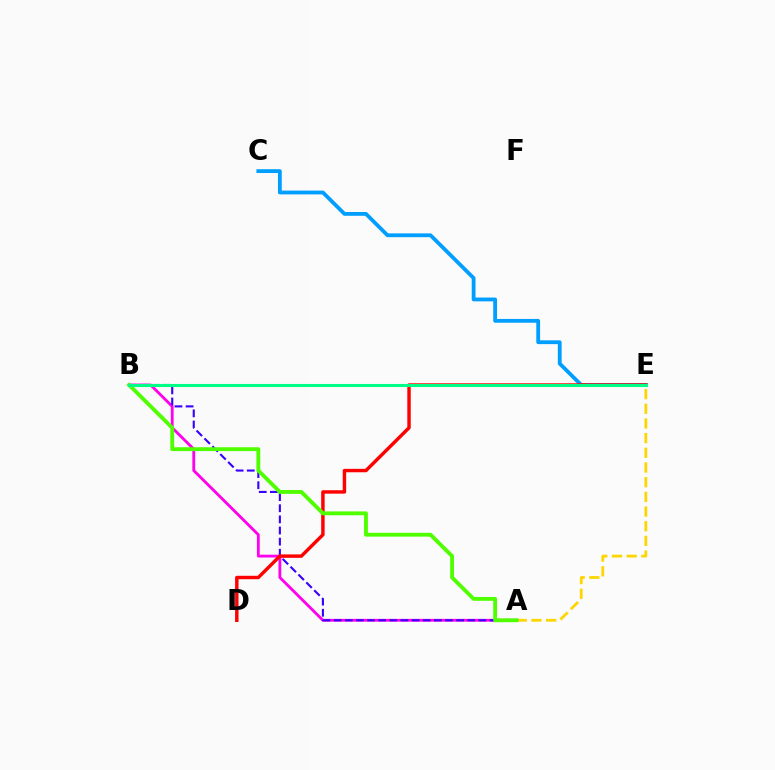{('C', 'E'): [{'color': '#009eff', 'line_style': 'solid', 'thickness': 2.74}], ('A', 'B'): [{'color': '#ff00ed', 'line_style': 'solid', 'thickness': 2.03}, {'color': '#3700ff', 'line_style': 'dashed', 'thickness': 1.51}, {'color': '#4fff00', 'line_style': 'solid', 'thickness': 2.77}], ('D', 'E'): [{'color': '#ff0000', 'line_style': 'solid', 'thickness': 2.47}], ('A', 'E'): [{'color': '#ffd500', 'line_style': 'dashed', 'thickness': 1.99}], ('B', 'E'): [{'color': '#00ff86', 'line_style': 'solid', 'thickness': 2.21}]}